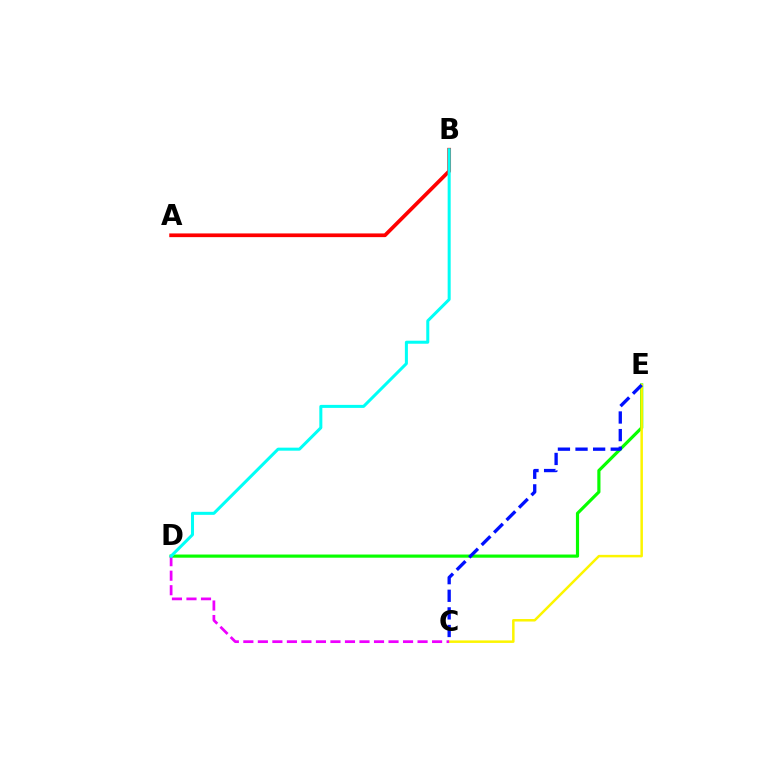{('D', 'E'): [{'color': '#08ff00', 'line_style': 'solid', 'thickness': 2.28}], ('C', 'E'): [{'color': '#fcf500', 'line_style': 'solid', 'thickness': 1.8}, {'color': '#0010ff', 'line_style': 'dashed', 'thickness': 2.39}], ('A', 'B'): [{'color': '#ff0000', 'line_style': 'solid', 'thickness': 2.67}], ('C', 'D'): [{'color': '#ee00ff', 'line_style': 'dashed', 'thickness': 1.97}], ('B', 'D'): [{'color': '#00fff6', 'line_style': 'solid', 'thickness': 2.18}]}